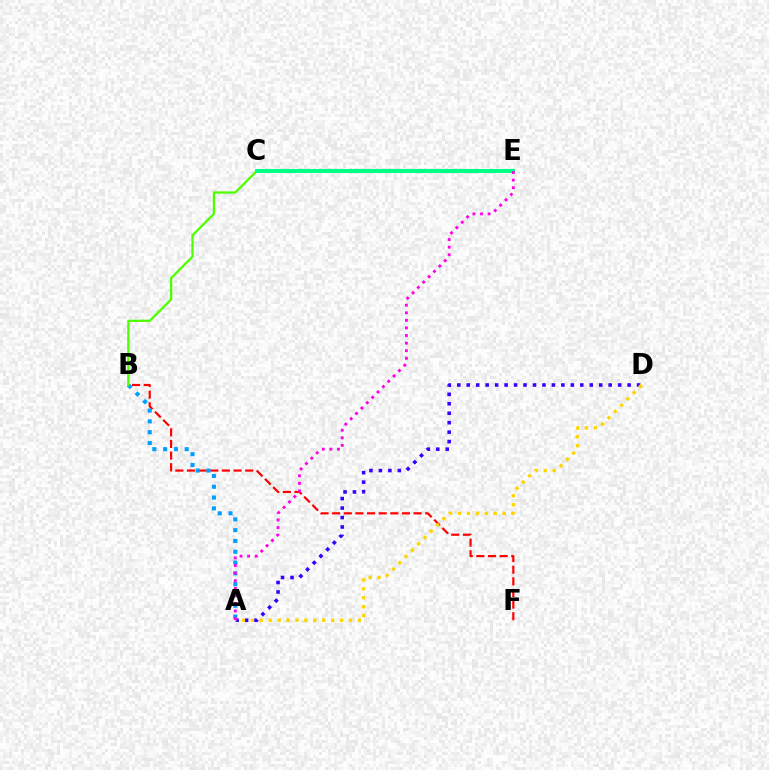{('A', 'D'): [{'color': '#3700ff', 'line_style': 'dotted', 'thickness': 2.57}, {'color': '#ffd500', 'line_style': 'dotted', 'thickness': 2.42}], ('B', 'F'): [{'color': '#ff0000', 'line_style': 'dashed', 'thickness': 1.58}], ('A', 'B'): [{'color': '#009eff', 'line_style': 'dotted', 'thickness': 2.93}], ('B', 'C'): [{'color': '#4fff00', 'line_style': 'solid', 'thickness': 1.64}], ('C', 'E'): [{'color': '#00ff86', 'line_style': 'solid', 'thickness': 2.92}], ('A', 'E'): [{'color': '#ff00ed', 'line_style': 'dotted', 'thickness': 2.06}]}